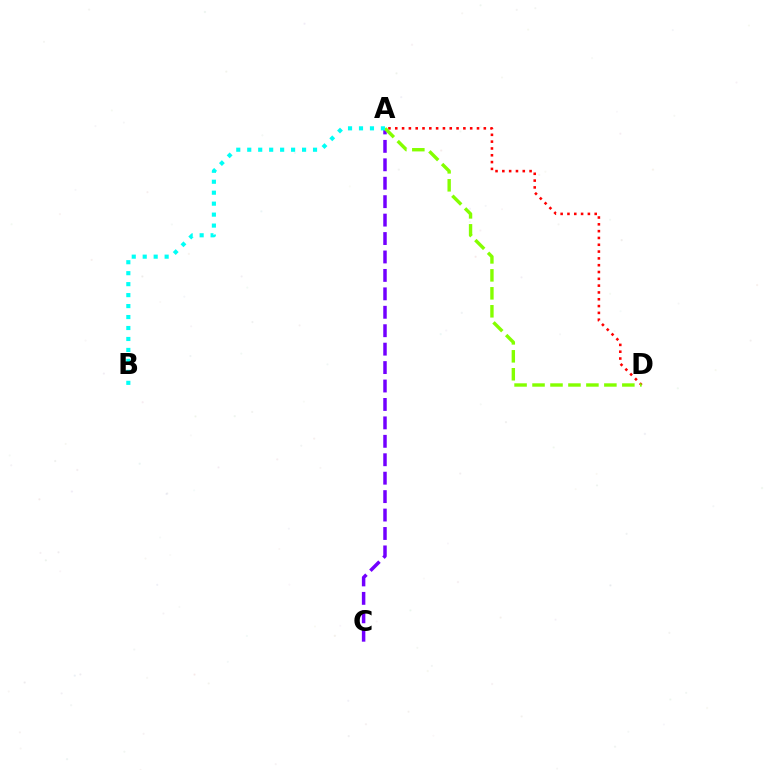{('A', 'C'): [{'color': '#7200ff', 'line_style': 'dashed', 'thickness': 2.5}], ('A', 'D'): [{'color': '#ff0000', 'line_style': 'dotted', 'thickness': 1.85}, {'color': '#84ff00', 'line_style': 'dashed', 'thickness': 2.44}], ('A', 'B'): [{'color': '#00fff6', 'line_style': 'dotted', 'thickness': 2.98}]}